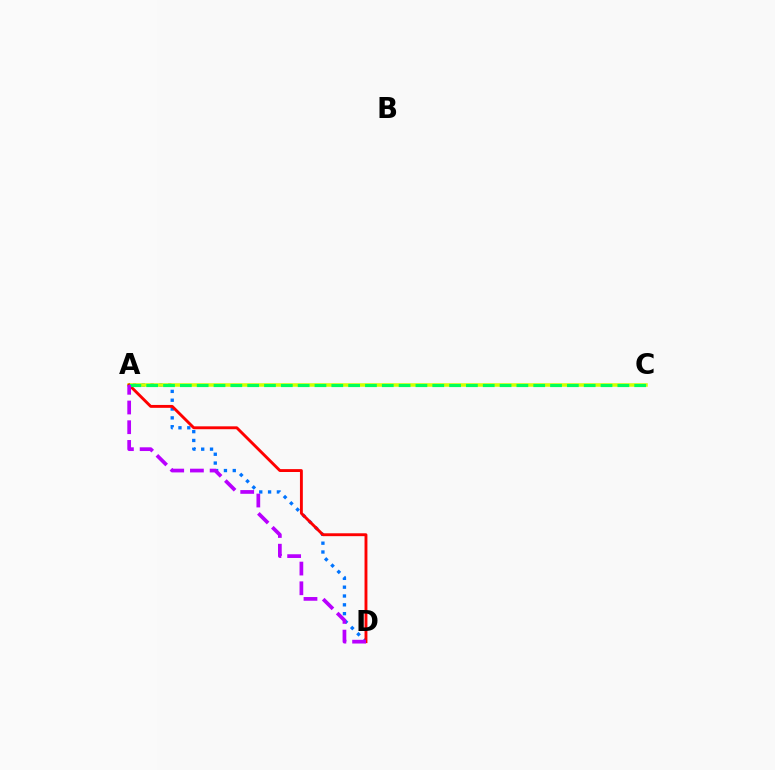{('A', 'D'): [{'color': '#0074ff', 'line_style': 'dotted', 'thickness': 2.4}, {'color': '#ff0000', 'line_style': 'solid', 'thickness': 2.08}, {'color': '#b900ff', 'line_style': 'dashed', 'thickness': 2.68}], ('A', 'C'): [{'color': '#d1ff00', 'line_style': 'solid', 'thickness': 2.54}, {'color': '#00ff5c', 'line_style': 'dashed', 'thickness': 2.29}]}